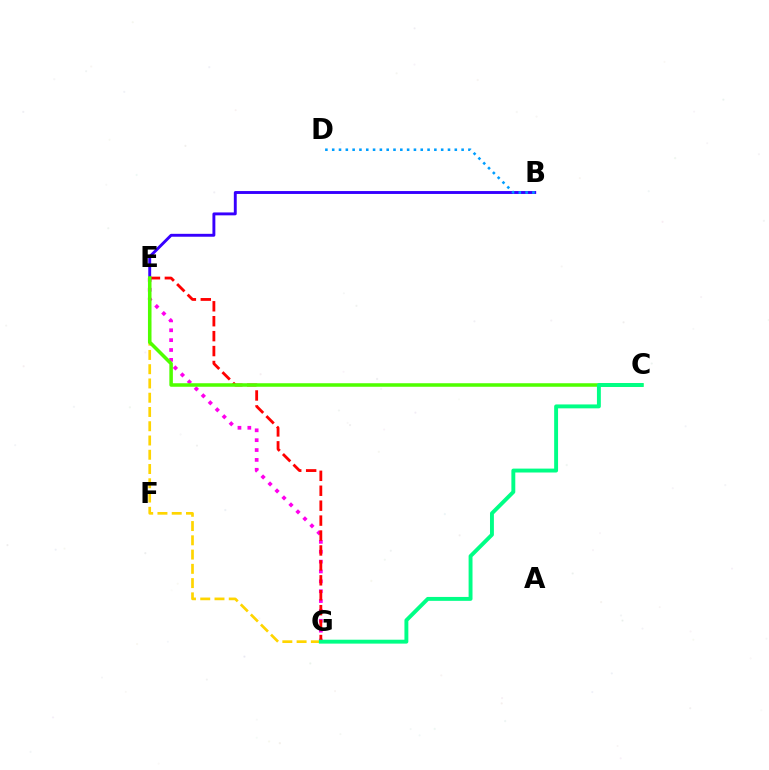{('E', 'G'): [{'color': '#ff00ed', 'line_style': 'dotted', 'thickness': 2.68}, {'color': '#ff0000', 'line_style': 'dashed', 'thickness': 2.03}, {'color': '#ffd500', 'line_style': 'dashed', 'thickness': 1.94}], ('B', 'E'): [{'color': '#3700ff', 'line_style': 'solid', 'thickness': 2.09}], ('C', 'E'): [{'color': '#4fff00', 'line_style': 'solid', 'thickness': 2.54}], ('B', 'D'): [{'color': '#009eff', 'line_style': 'dotted', 'thickness': 1.85}], ('C', 'G'): [{'color': '#00ff86', 'line_style': 'solid', 'thickness': 2.81}]}